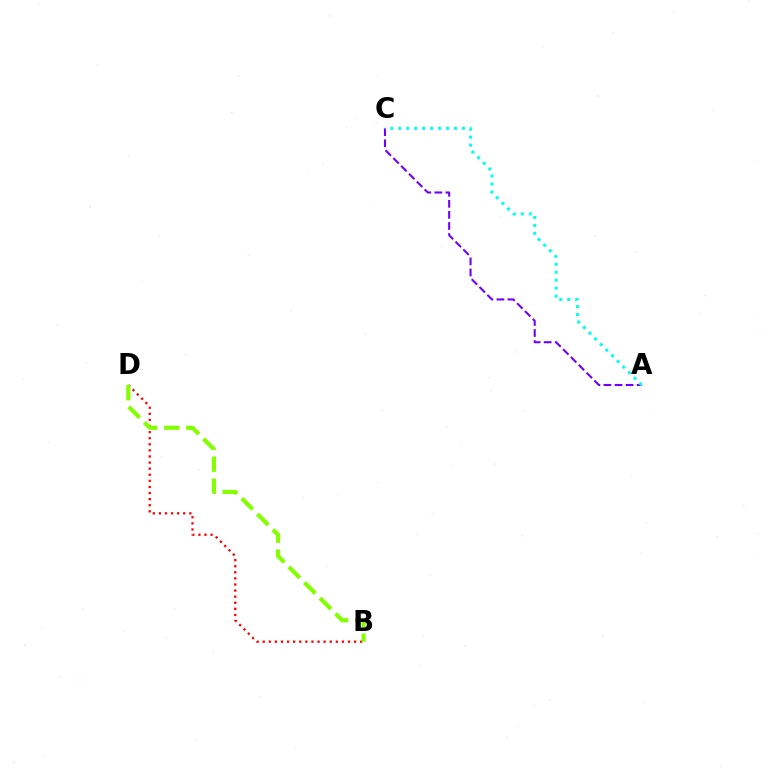{('B', 'D'): [{'color': '#ff0000', 'line_style': 'dotted', 'thickness': 1.66}, {'color': '#84ff00', 'line_style': 'dashed', 'thickness': 2.99}], ('A', 'C'): [{'color': '#7200ff', 'line_style': 'dashed', 'thickness': 1.5}, {'color': '#00fff6', 'line_style': 'dotted', 'thickness': 2.16}]}